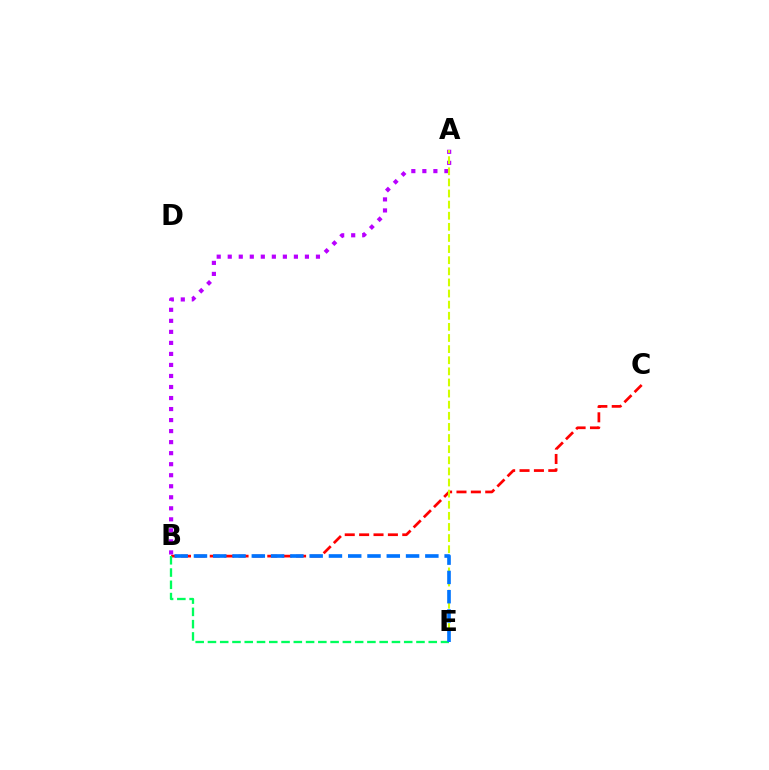{('B', 'C'): [{'color': '#ff0000', 'line_style': 'dashed', 'thickness': 1.95}], ('A', 'B'): [{'color': '#b900ff', 'line_style': 'dotted', 'thickness': 3.0}], ('B', 'E'): [{'color': '#00ff5c', 'line_style': 'dashed', 'thickness': 1.67}, {'color': '#0074ff', 'line_style': 'dashed', 'thickness': 2.62}], ('A', 'E'): [{'color': '#d1ff00', 'line_style': 'dashed', 'thickness': 1.51}]}